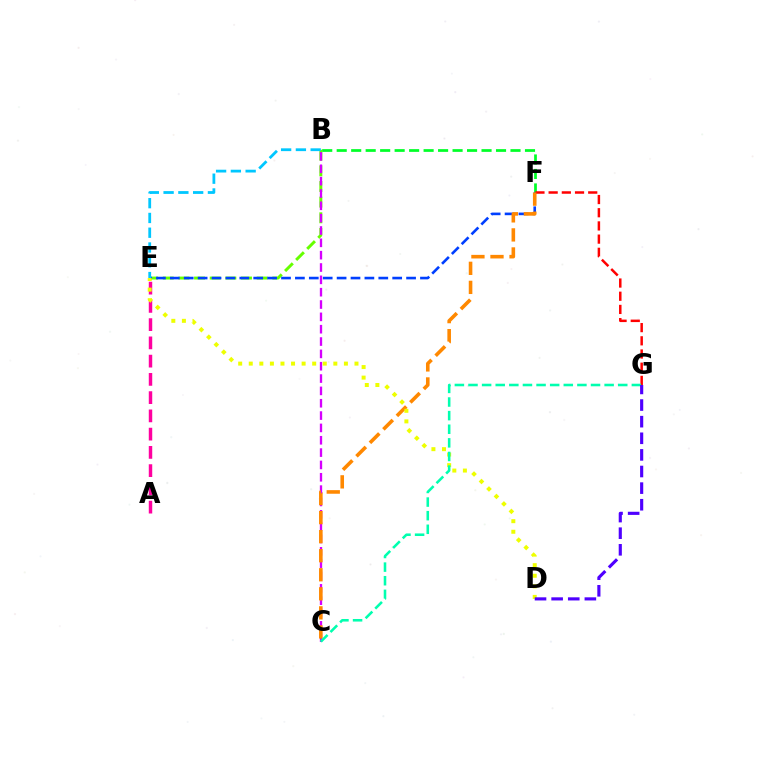{('A', 'E'): [{'color': '#ff00a0', 'line_style': 'dashed', 'thickness': 2.48}], ('B', 'E'): [{'color': '#66ff00', 'line_style': 'dashed', 'thickness': 2.13}, {'color': '#00c7ff', 'line_style': 'dashed', 'thickness': 2.01}], ('B', 'F'): [{'color': '#00ff27', 'line_style': 'dashed', 'thickness': 1.97}], ('E', 'F'): [{'color': '#003fff', 'line_style': 'dashed', 'thickness': 1.89}], ('B', 'C'): [{'color': '#d600ff', 'line_style': 'dashed', 'thickness': 1.68}], ('F', 'G'): [{'color': '#ff0000', 'line_style': 'dashed', 'thickness': 1.79}], ('C', 'F'): [{'color': '#ff8800', 'line_style': 'dashed', 'thickness': 2.59}], ('D', 'E'): [{'color': '#eeff00', 'line_style': 'dotted', 'thickness': 2.87}], ('C', 'G'): [{'color': '#00ffaf', 'line_style': 'dashed', 'thickness': 1.85}], ('D', 'G'): [{'color': '#4f00ff', 'line_style': 'dashed', 'thickness': 2.26}]}